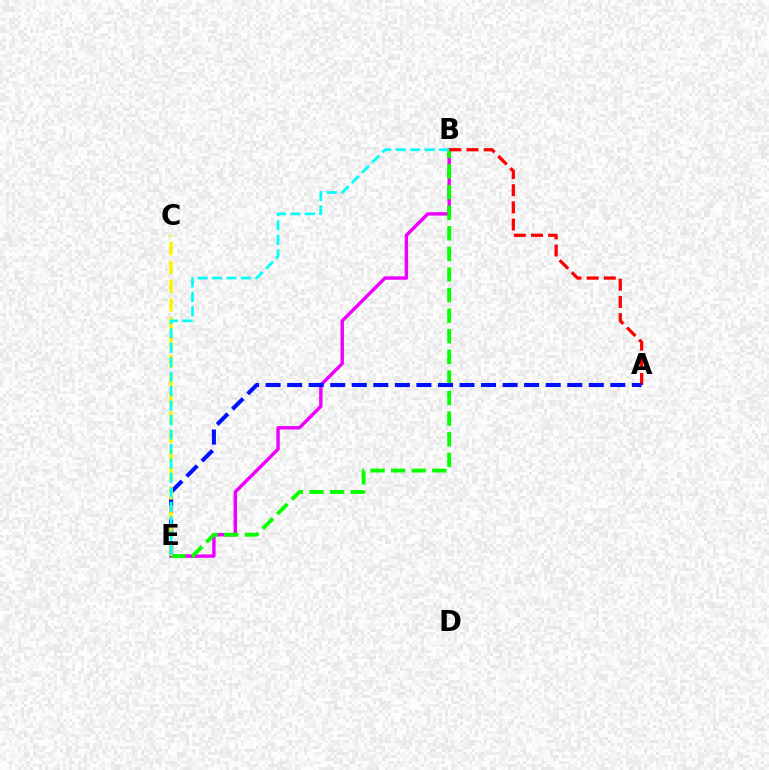{('B', 'E'): [{'color': '#ee00ff', 'line_style': 'solid', 'thickness': 2.46}, {'color': '#08ff00', 'line_style': 'dashed', 'thickness': 2.8}, {'color': '#00fff6', 'line_style': 'dashed', 'thickness': 1.96}], ('A', 'B'): [{'color': '#ff0000', 'line_style': 'dashed', 'thickness': 2.33}], ('A', 'E'): [{'color': '#0010ff', 'line_style': 'dashed', 'thickness': 2.93}], ('C', 'E'): [{'color': '#fcf500', 'line_style': 'dashed', 'thickness': 2.55}]}